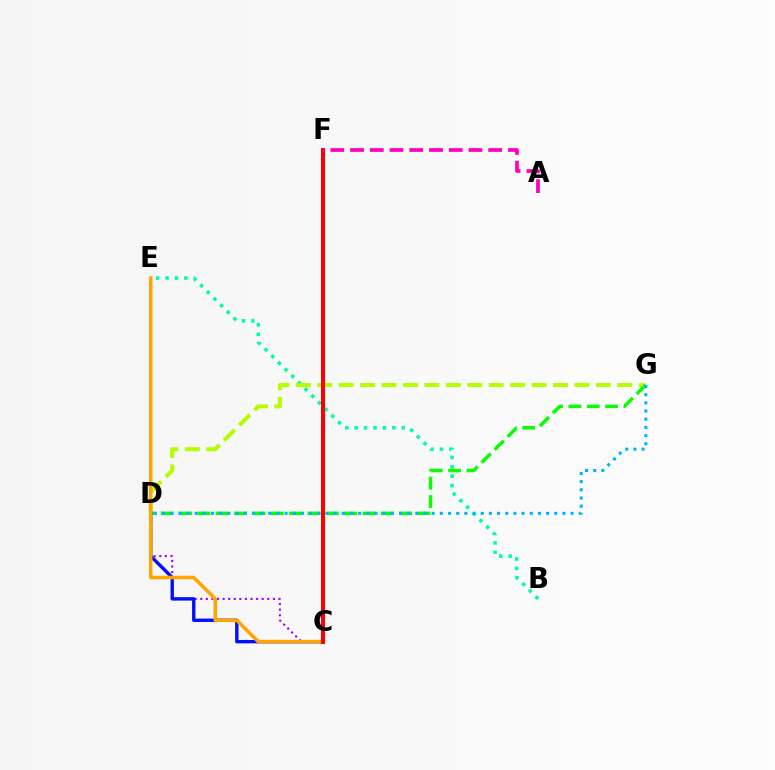{('C', 'D'): [{'color': '#9b00ff', 'line_style': 'dotted', 'thickness': 1.52}, {'color': '#0010ff', 'line_style': 'solid', 'thickness': 2.45}], ('B', 'E'): [{'color': '#00ff9d', 'line_style': 'dotted', 'thickness': 2.56}], ('D', 'G'): [{'color': '#b3ff00', 'line_style': 'dashed', 'thickness': 2.91}, {'color': '#08ff00', 'line_style': 'dashed', 'thickness': 2.49}, {'color': '#00b5ff', 'line_style': 'dotted', 'thickness': 2.22}], ('C', 'E'): [{'color': '#ffa500', 'line_style': 'solid', 'thickness': 2.55}], ('C', 'F'): [{'color': '#ff0000', 'line_style': 'solid', 'thickness': 2.91}], ('A', 'F'): [{'color': '#ff00bd', 'line_style': 'dashed', 'thickness': 2.68}]}